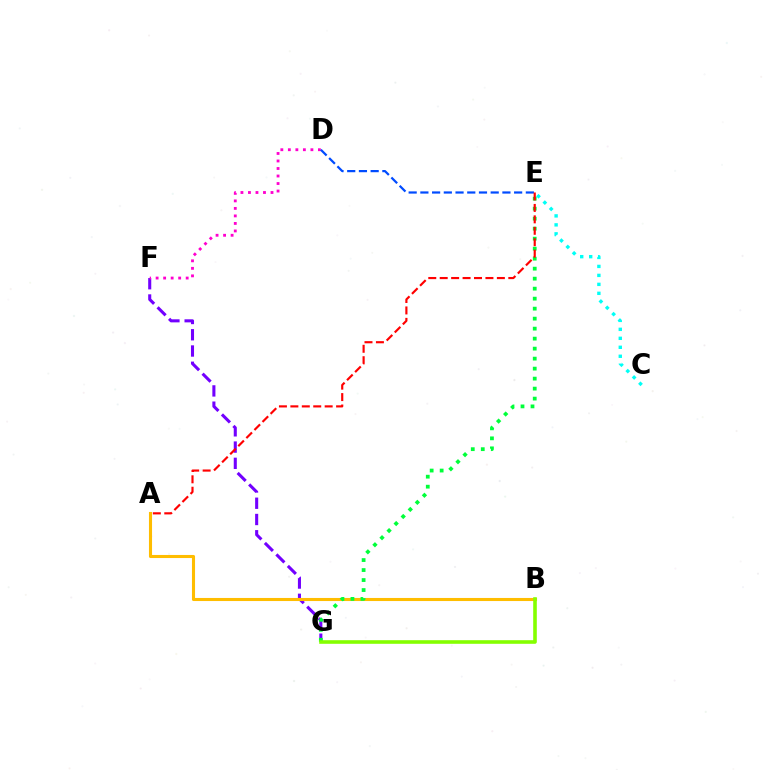{('F', 'G'): [{'color': '#7200ff', 'line_style': 'dashed', 'thickness': 2.21}], ('A', 'B'): [{'color': '#ffbd00', 'line_style': 'solid', 'thickness': 2.22}], ('E', 'G'): [{'color': '#00ff39', 'line_style': 'dotted', 'thickness': 2.72}], ('D', 'F'): [{'color': '#ff00cf', 'line_style': 'dotted', 'thickness': 2.04}], ('C', 'E'): [{'color': '#00fff6', 'line_style': 'dotted', 'thickness': 2.44}], ('D', 'E'): [{'color': '#004bff', 'line_style': 'dashed', 'thickness': 1.59}], ('B', 'G'): [{'color': '#84ff00', 'line_style': 'solid', 'thickness': 2.59}], ('A', 'E'): [{'color': '#ff0000', 'line_style': 'dashed', 'thickness': 1.55}]}